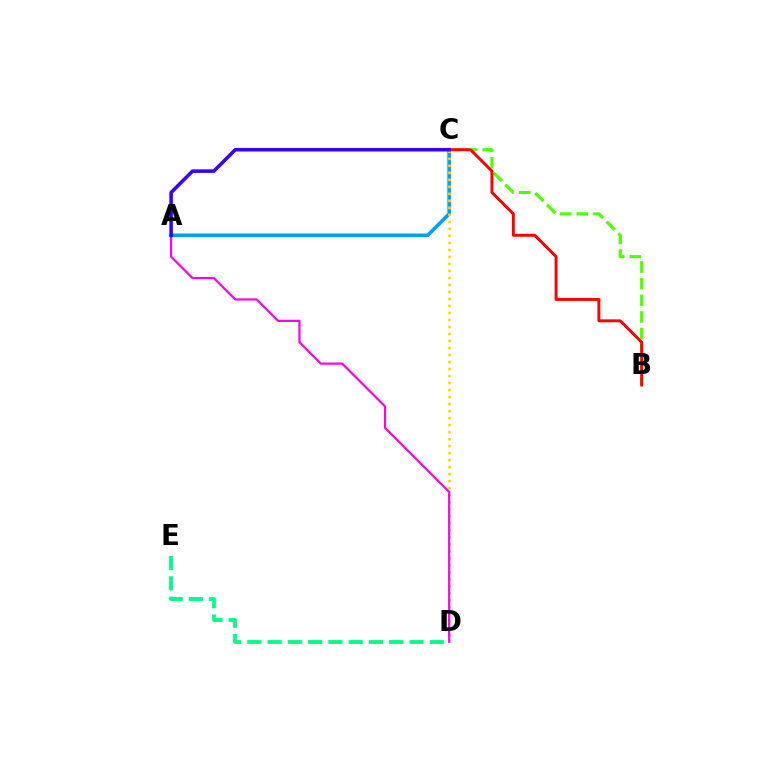{('D', 'E'): [{'color': '#00ff86', 'line_style': 'dashed', 'thickness': 2.75}], ('A', 'C'): [{'color': '#009eff', 'line_style': 'solid', 'thickness': 2.59}, {'color': '#3700ff', 'line_style': 'solid', 'thickness': 2.56}], ('B', 'C'): [{'color': '#4fff00', 'line_style': 'dashed', 'thickness': 2.26}, {'color': '#ff0000', 'line_style': 'solid', 'thickness': 2.12}], ('C', 'D'): [{'color': '#ffd500', 'line_style': 'dotted', 'thickness': 1.9}], ('A', 'D'): [{'color': '#ff00ed', 'line_style': 'solid', 'thickness': 1.59}]}